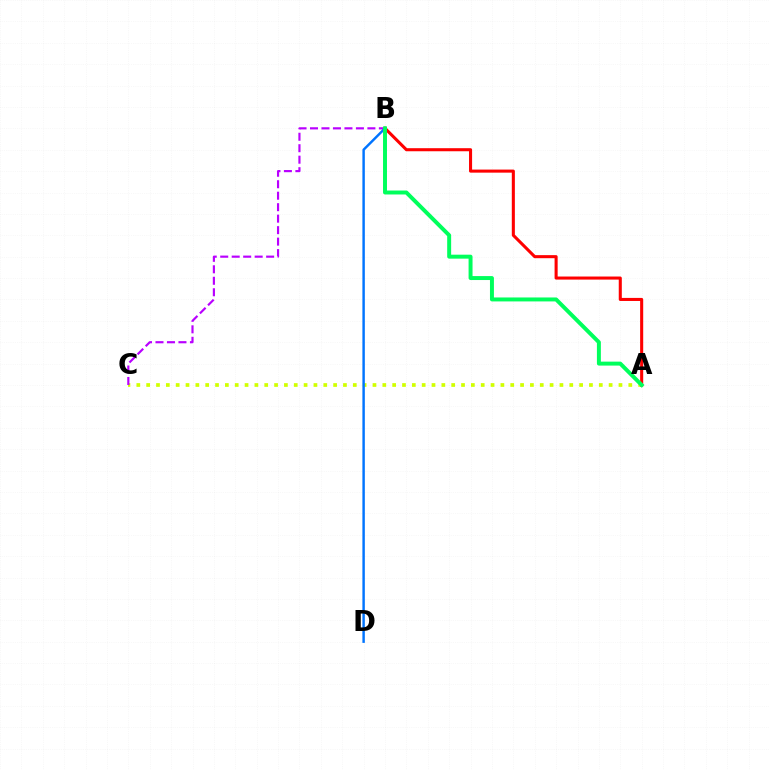{('A', 'C'): [{'color': '#d1ff00', 'line_style': 'dotted', 'thickness': 2.67}], ('A', 'B'): [{'color': '#ff0000', 'line_style': 'solid', 'thickness': 2.21}, {'color': '#00ff5c', 'line_style': 'solid', 'thickness': 2.85}], ('B', 'C'): [{'color': '#b900ff', 'line_style': 'dashed', 'thickness': 1.56}], ('B', 'D'): [{'color': '#0074ff', 'line_style': 'solid', 'thickness': 1.76}]}